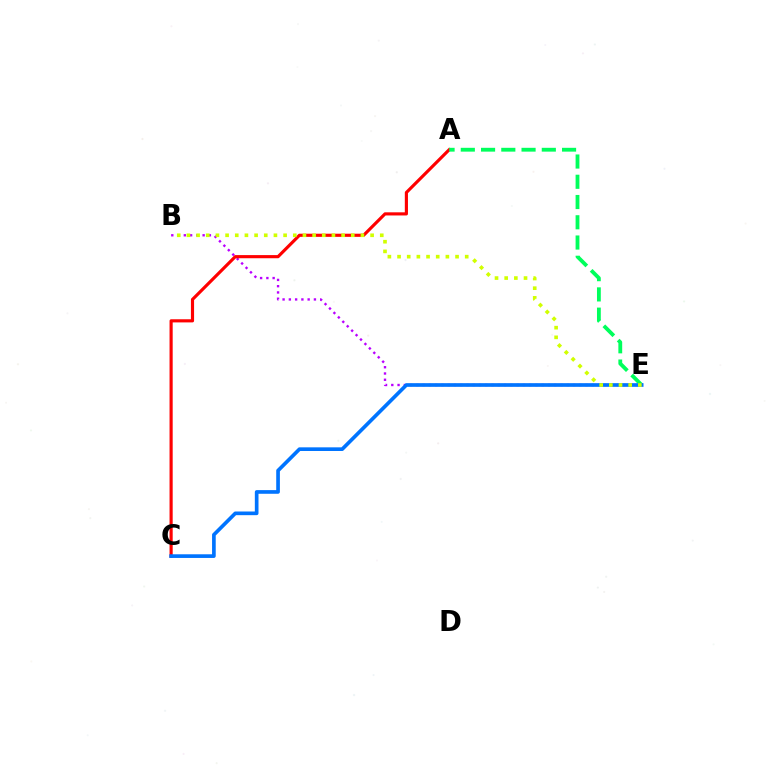{('B', 'E'): [{'color': '#b900ff', 'line_style': 'dotted', 'thickness': 1.7}, {'color': '#d1ff00', 'line_style': 'dotted', 'thickness': 2.63}], ('A', 'C'): [{'color': '#ff0000', 'line_style': 'solid', 'thickness': 2.27}], ('A', 'E'): [{'color': '#00ff5c', 'line_style': 'dashed', 'thickness': 2.75}], ('C', 'E'): [{'color': '#0074ff', 'line_style': 'solid', 'thickness': 2.64}]}